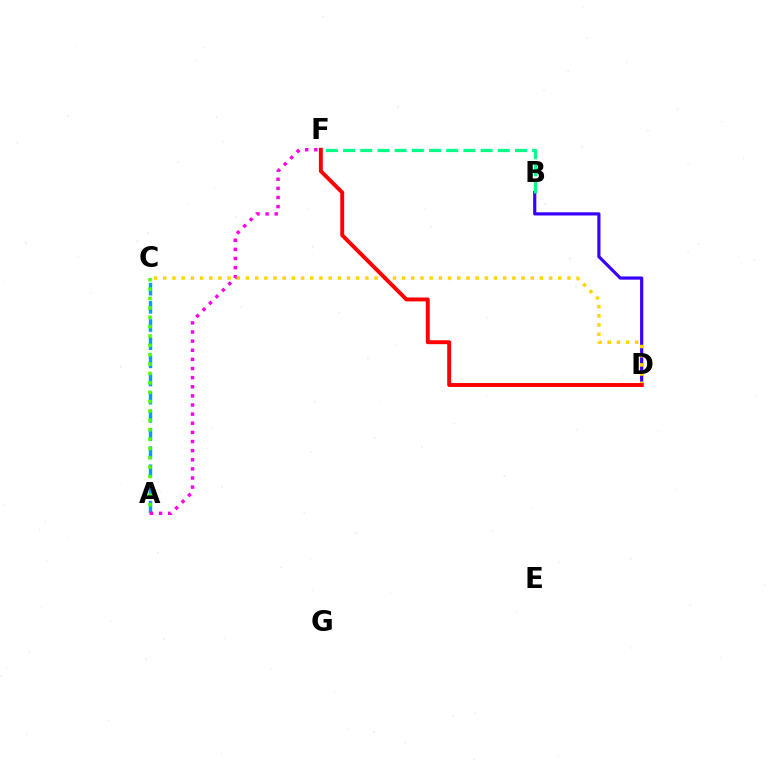{('A', 'C'): [{'color': '#009eff', 'line_style': 'dashed', 'thickness': 2.47}, {'color': '#4fff00', 'line_style': 'dotted', 'thickness': 2.55}], ('B', 'D'): [{'color': '#3700ff', 'line_style': 'solid', 'thickness': 2.28}], ('B', 'F'): [{'color': '#00ff86', 'line_style': 'dashed', 'thickness': 2.33}], ('A', 'F'): [{'color': '#ff00ed', 'line_style': 'dotted', 'thickness': 2.48}], ('C', 'D'): [{'color': '#ffd500', 'line_style': 'dotted', 'thickness': 2.5}], ('D', 'F'): [{'color': '#ff0000', 'line_style': 'solid', 'thickness': 2.81}]}